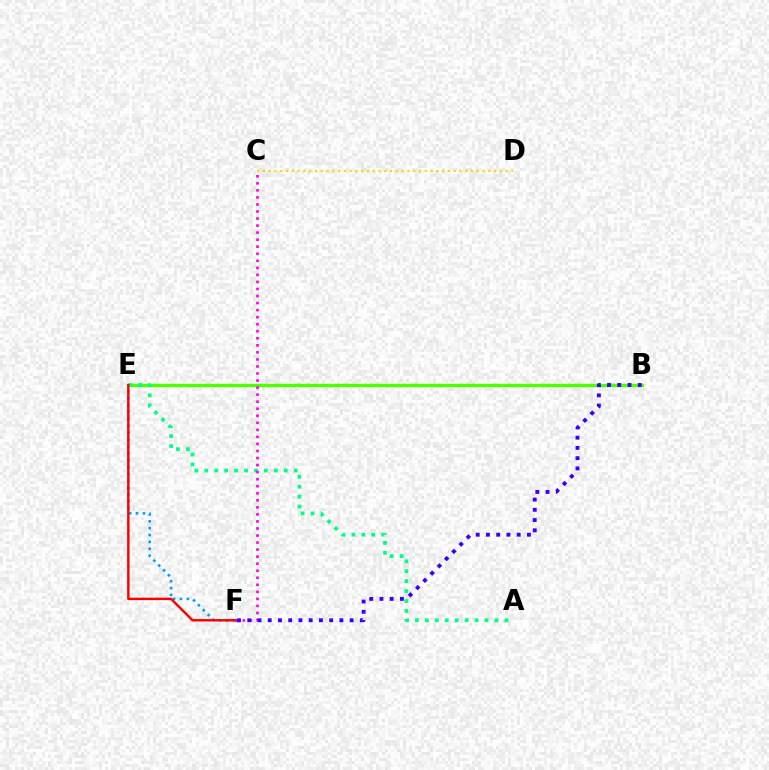{('E', 'F'): [{'color': '#009eff', 'line_style': 'dotted', 'thickness': 1.87}, {'color': '#ff0000', 'line_style': 'solid', 'thickness': 1.75}], ('B', 'E'): [{'color': '#4fff00', 'line_style': 'solid', 'thickness': 2.43}], ('A', 'E'): [{'color': '#00ff86', 'line_style': 'dotted', 'thickness': 2.7}], ('C', 'F'): [{'color': '#ff00ed', 'line_style': 'dotted', 'thickness': 1.91}], ('B', 'F'): [{'color': '#3700ff', 'line_style': 'dotted', 'thickness': 2.78}], ('C', 'D'): [{'color': '#ffd500', 'line_style': 'dotted', 'thickness': 1.57}]}